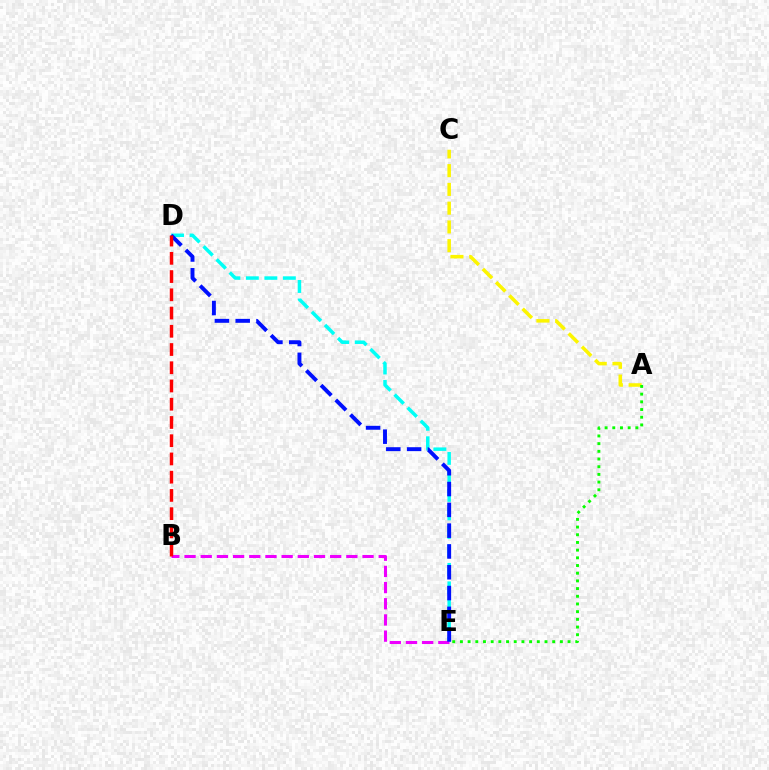{('A', 'C'): [{'color': '#fcf500', 'line_style': 'dashed', 'thickness': 2.55}], ('D', 'E'): [{'color': '#00fff6', 'line_style': 'dashed', 'thickness': 2.51}, {'color': '#0010ff', 'line_style': 'dashed', 'thickness': 2.83}], ('B', 'E'): [{'color': '#ee00ff', 'line_style': 'dashed', 'thickness': 2.2}], ('B', 'D'): [{'color': '#ff0000', 'line_style': 'dashed', 'thickness': 2.48}], ('A', 'E'): [{'color': '#08ff00', 'line_style': 'dotted', 'thickness': 2.09}]}